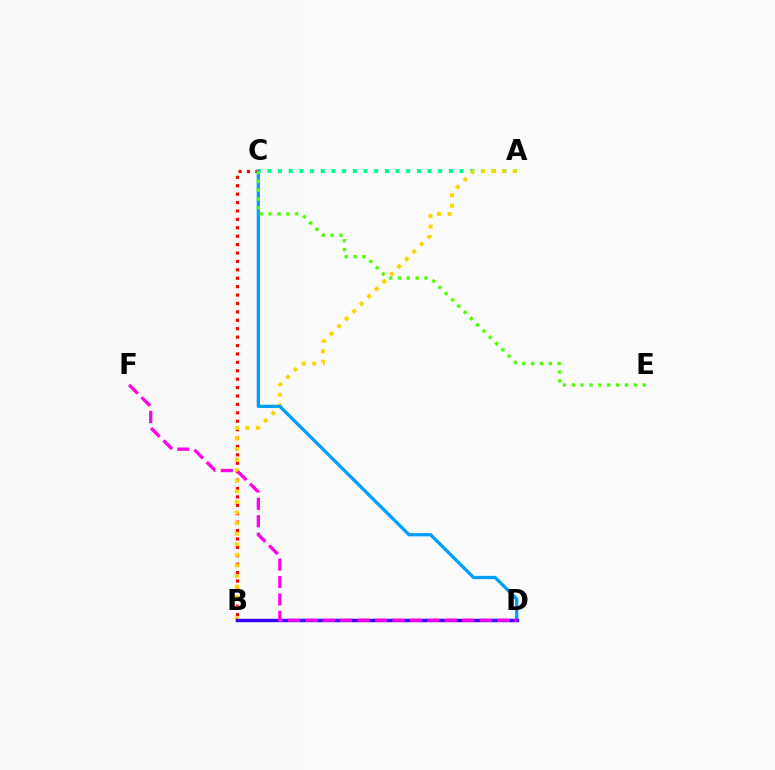{('B', 'C'): [{'color': '#ff0000', 'line_style': 'dotted', 'thickness': 2.29}], ('A', 'C'): [{'color': '#00ff86', 'line_style': 'dotted', 'thickness': 2.9}], ('A', 'B'): [{'color': '#ffd500', 'line_style': 'dotted', 'thickness': 2.88}], ('C', 'D'): [{'color': '#009eff', 'line_style': 'solid', 'thickness': 2.36}], ('B', 'D'): [{'color': '#3700ff', 'line_style': 'solid', 'thickness': 2.46}], ('D', 'F'): [{'color': '#ff00ed', 'line_style': 'dashed', 'thickness': 2.37}], ('C', 'E'): [{'color': '#4fff00', 'line_style': 'dotted', 'thickness': 2.41}]}